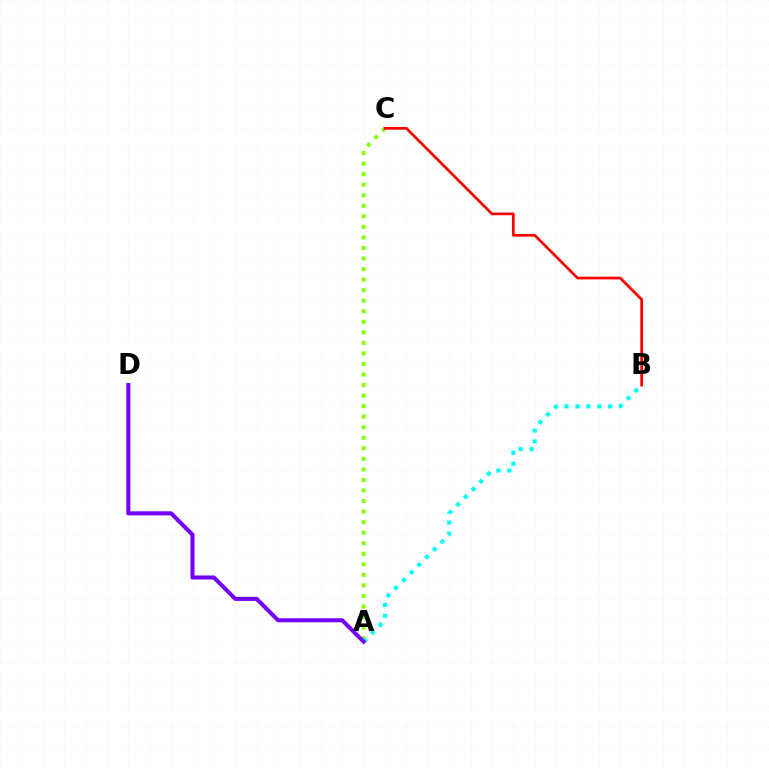{('A', 'C'): [{'color': '#84ff00', 'line_style': 'dotted', 'thickness': 2.86}], ('B', 'C'): [{'color': '#ff0000', 'line_style': 'solid', 'thickness': 1.95}], ('A', 'B'): [{'color': '#00fff6', 'line_style': 'dotted', 'thickness': 2.96}], ('A', 'D'): [{'color': '#7200ff', 'line_style': 'solid', 'thickness': 2.91}]}